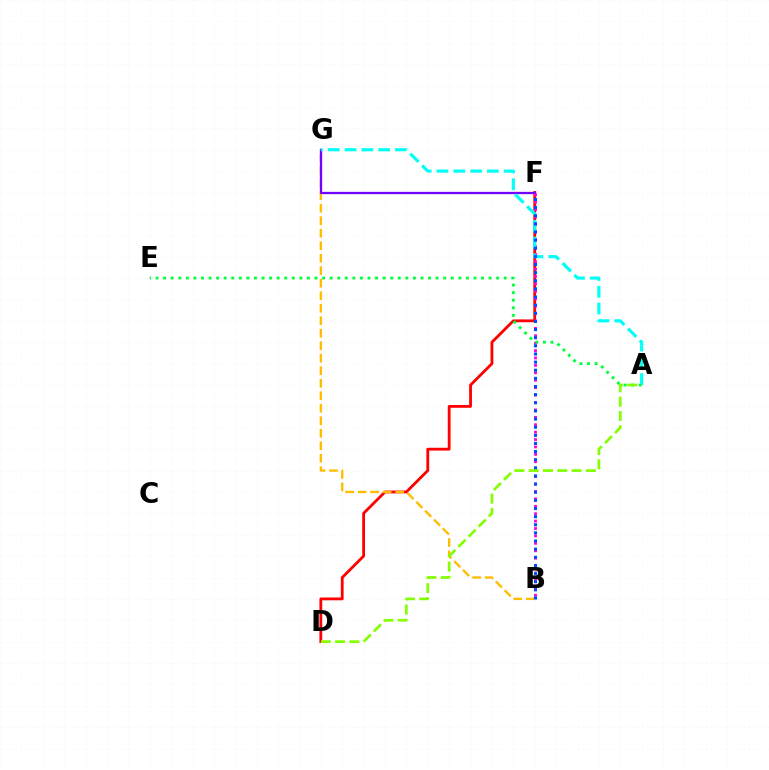{('D', 'F'): [{'color': '#ff0000', 'line_style': 'solid', 'thickness': 2.02}], ('B', 'G'): [{'color': '#ffbd00', 'line_style': 'dashed', 'thickness': 1.7}], ('F', 'G'): [{'color': '#7200ff', 'line_style': 'solid', 'thickness': 1.65}], ('B', 'F'): [{'color': '#ff00cf', 'line_style': 'dotted', 'thickness': 2.01}, {'color': '#004bff', 'line_style': 'dotted', 'thickness': 2.21}], ('A', 'G'): [{'color': '#00fff6', 'line_style': 'dashed', 'thickness': 2.28}], ('A', 'E'): [{'color': '#00ff39', 'line_style': 'dotted', 'thickness': 2.06}], ('A', 'D'): [{'color': '#84ff00', 'line_style': 'dashed', 'thickness': 1.94}]}